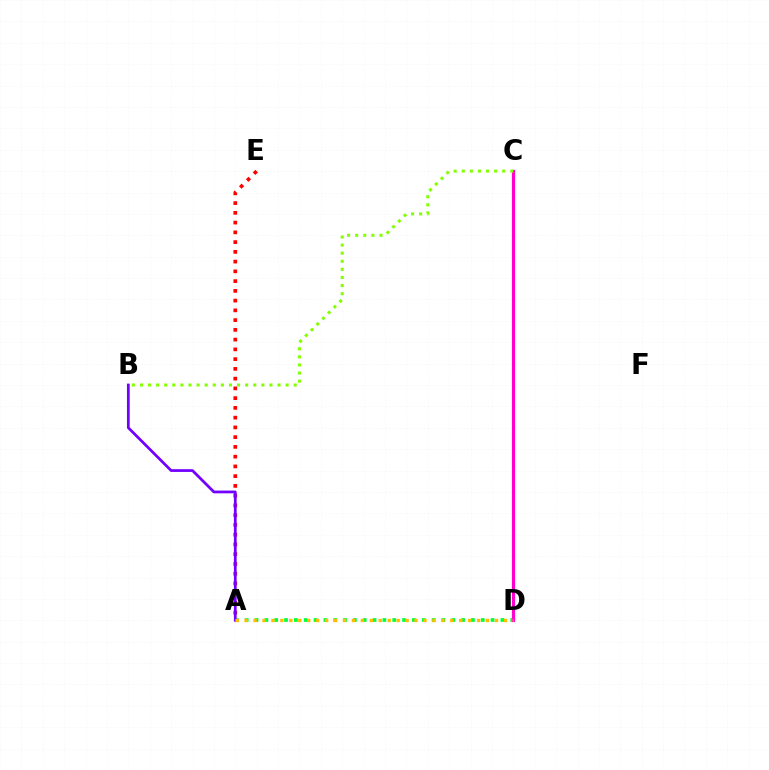{('C', 'D'): [{'color': '#004bff', 'line_style': 'dashed', 'thickness': 1.88}, {'color': '#00fff6', 'line_style': 'dotted', 'thickness': 1.9}, {'color': '#ff00cf', 'line_style': 'solid', 'thickness': 2.28}], ('A', 'D'): [{'color': '#00ff39', 'line_style': 'dotted', 'thickness': 2.67}, {'color': '#ffbd00', 'line_style': 'dotted', 'thickness': 2.43}], ('A', 'E'): [{'color': '#ff0000', 'line_style': 'dotted', 'thickness': 2.65}], ('A', 'B'): [{'color': '#7200ff', 'line_style': 'solid', 'thickness': 1.98}], ('B', 'C'): [{'color': '#84ff00', 'line_style': 'dotted', 'thickness': 2.2}]}